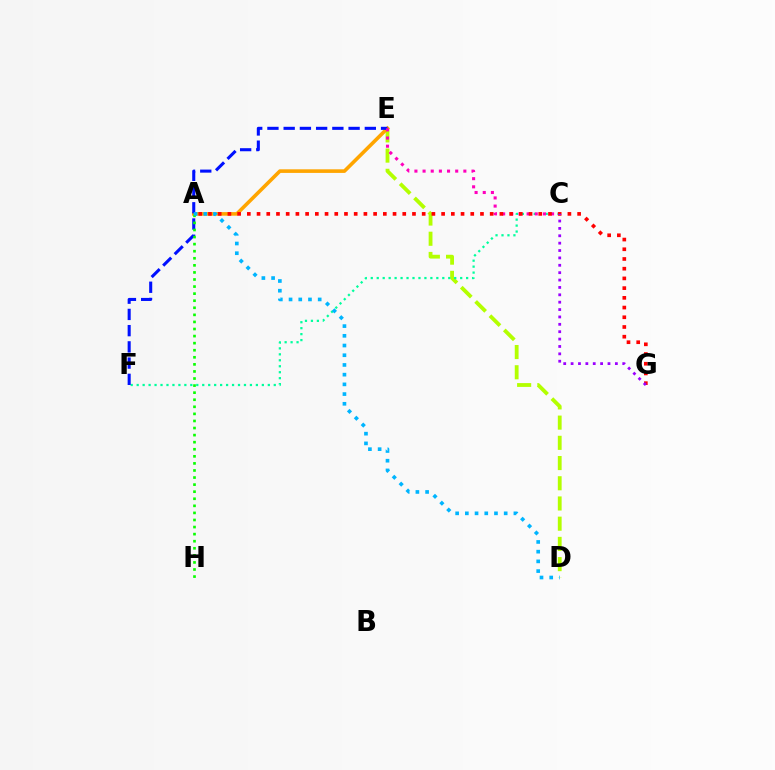{('D', 'E'): [{'color': '#b3ff00', 'line_style': 'dashed', 'thickness': 2.75}], ('A', 'E'): [{'color': '#ffa500', 'line_style': 'solid', 'thickness': 2.6}], ('C', 'F'): [{'color': '#00ff9d', 'line_style': 'dotted', 'thickness': 1.62}], ('E', 'F'): [{'color': '#0010ff', 'line_style': 'dashed', 'thickness': 2.2}], ('C', 'E'): [{'color': '#ff00bd', 'line_style': 'dotted', 'thickness': 2.22}], ('A', 'G'): [{'color': '#ff0000', 'line_style': 'dotted', 'thickness': 2.64}], ('A', 'H'): [{'color': '#08ff00', 'line_style': 'dotted', 'thickness': 1.92}], ('A', 'D'): [{'color': '#00b5ff', 'line_style': 'dotted', 'thickness': 2.64}], ('C', 'G'): [{'color': '#9b00ff', 'line_style': 'dotted', 'thickness': 2.0}]}